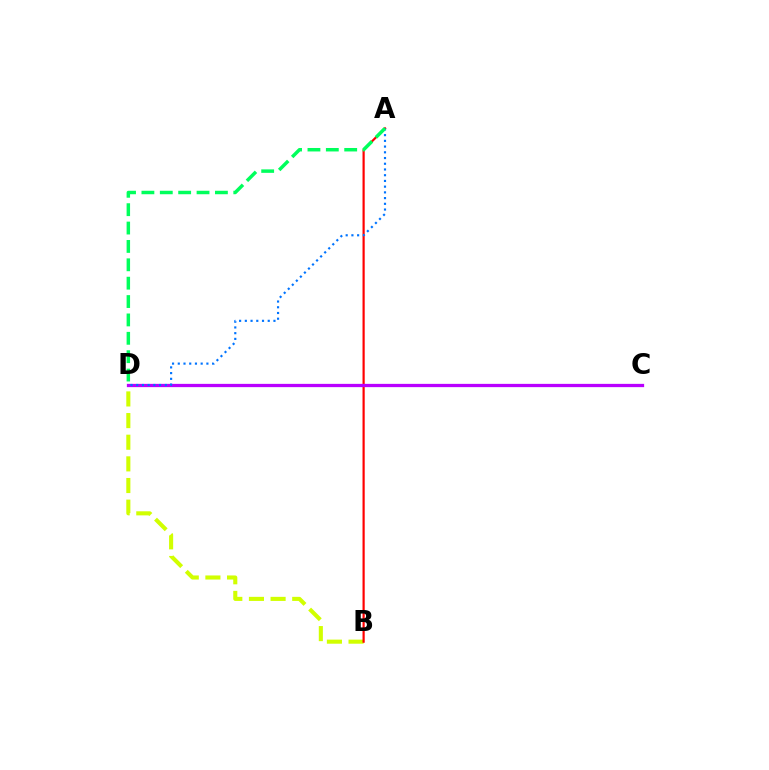{('B', 'D'): [{'color': '#d1ff00', 'line_style': 'dashed', 'thickness': 2.94}], ('A', 'B'): [{'color': '#ff0000', 'line_style': 'solid', 'thickness': 1.58}], ('C', 'D'): [{'color': '#b900ff', 'line_style': 'solid', 'thickness': 2.35}], ('A', 'D'): [{'color': '#0074ff', 'line_style': 'dotted', 'thickness': 1.56}, {'color': '#00ff5c', 'line_style': 'dashed', 'thickness': 2.5}]}